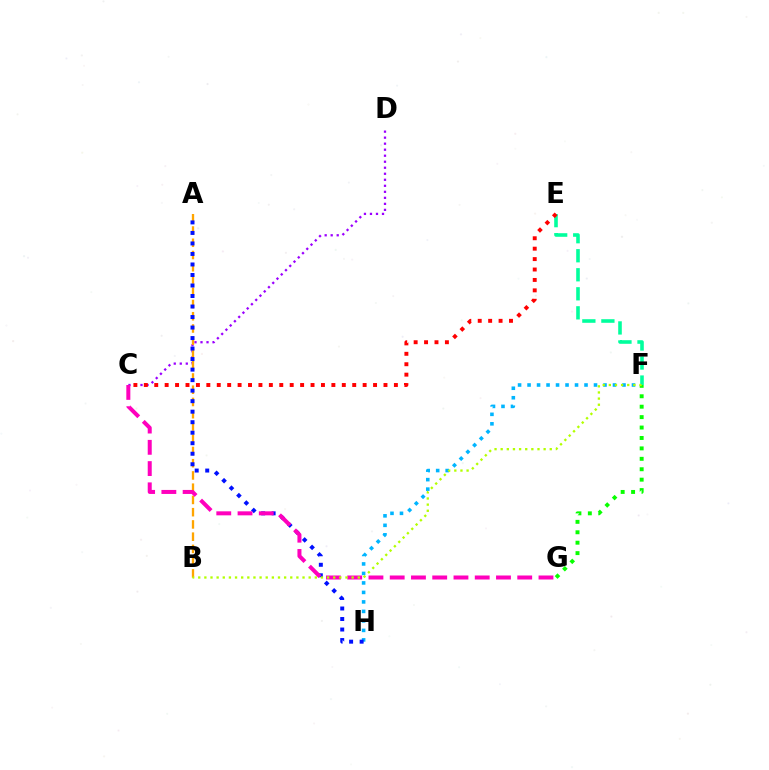{('C', 'D'): [{'color': '#9b00ff', 'line_style': 'dotted', 'thickness': 1.63}], ('E', 'F'): [{'color': '#00ff9d', 'line_style': 'dashed', 'thickness': 2.59}], ('F', 'H'): [{'color': '#00b5ff', 'line_style': 'dotted', 'thickness': 2.58}], ('A', 'B'): [{'color': '#ffa500', 'line_style': 'dashed', 'thickness': 1.66}], ('C', 'E'): [{'color': '#ff0000', 'line_style': 'dotted', 'thickness': 2.83}], ('A', 'H'): [{'color': '#0010ff', 'line_style': 'dotted', 'thickness': 2.86}], ('F', 'G'): [{'color': '#08ff00', 'line_style': 'dotted', 'thickness': 2.83}], ('C', 'G'): [{'color': '#ff00bd', 'line_style': 'dashed', 'thickness': 2.89}], ('B', 'F'): [{'color': '#b3ff00', 'line_style': 'dotted', 'thickness': 1.67}]}